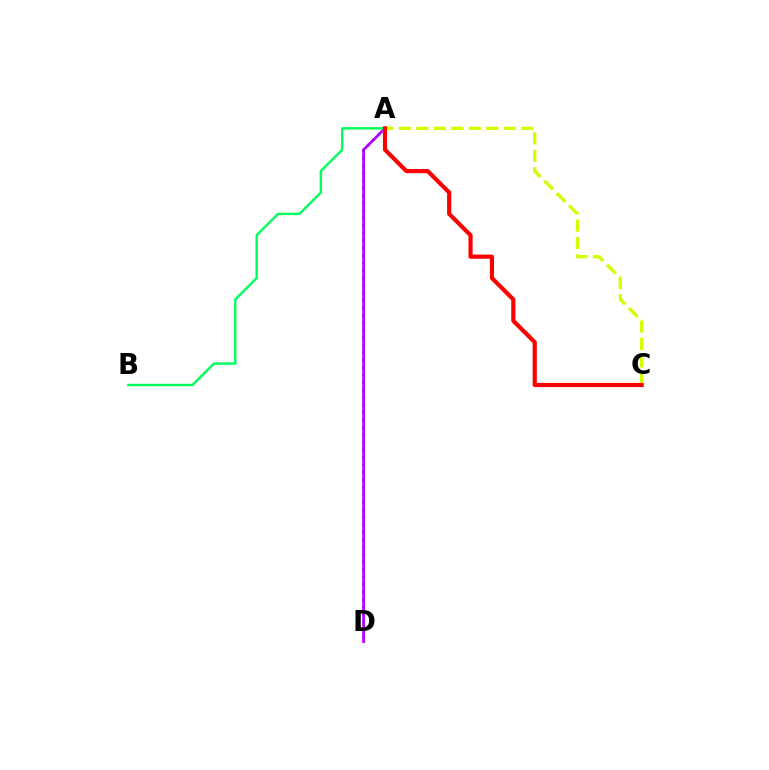{('A', 'D'): [{'color': '#0074ff', 'line_style': 'dotted', 'thickness': 2.03}, {'color': '#b900ff', 'line_style': 'solid', 'thickness': 1.96}], ('A', 'C'): [{'color': '#d1ff00', 'line_style': 'dashed', 'thickness': 2.38}, {'color': '#ff0000', 'line_style': 'solid', 'thickness': 2.99}], ('A', 'B'): [{'color': '#00ff5c', 'line_style': 'solid', 'thickness': 1.73}]}